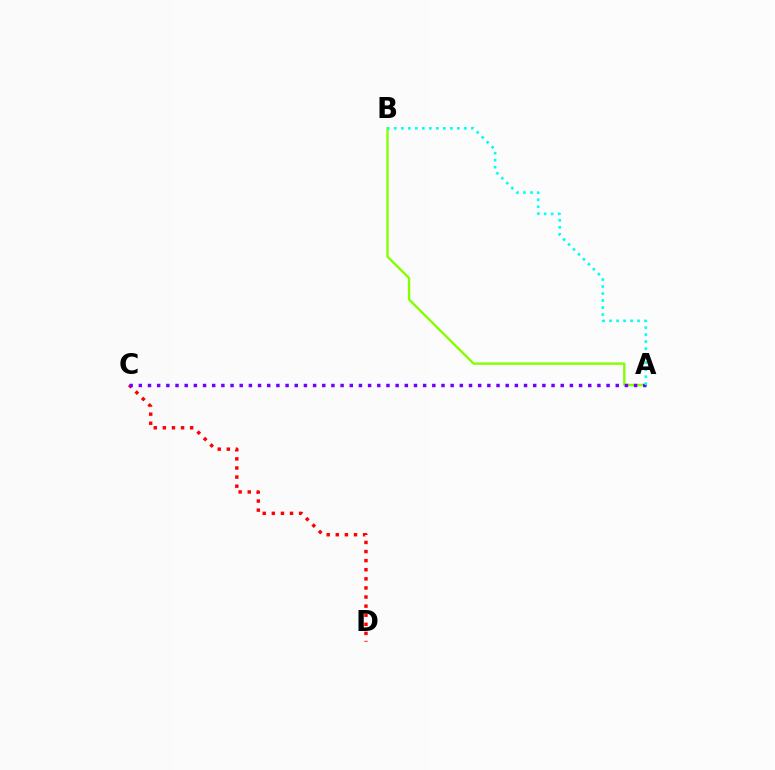{('C', 'D'): [{'color': '#ff0000', 'line_style': 'dotted', 'thickness': 2.47}], ('A', 'B'): [{'color': '#84ff00', 'line_style': 'solid', 'thickness': 1.71}, {'color': '#00fff6', 'line_style': 'dotted', 'thickness': 1.9}], ('A', 'C'): [{'color': '#7200ff', 'line_style': 'dotted', 'thickness': 2.49}]}